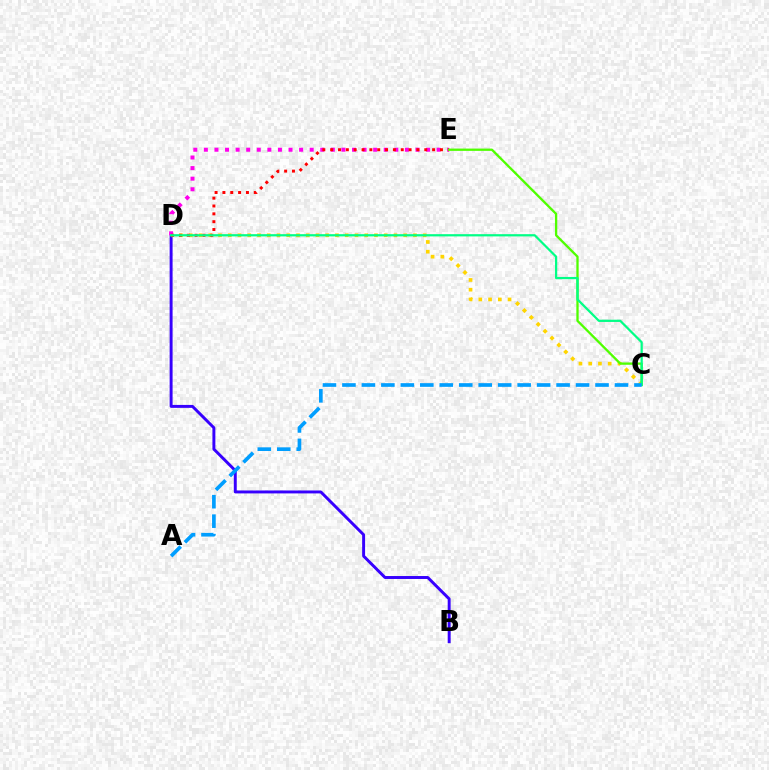{('B', 'D'): [{'color': '#3700ff', 'line_style': 'solid', 'thickness': 2.12}], ('C', 'D'): [{'color': '#ffd500', 'line_style': 'dotted', 'thickness': 2.65}, {'color': '#00ff86', 'line_style': 'solid', 'thickness': 1.61}], ('D', 'E'): [{'color': '#ff00ed', 'line_style': 'dotted', 'thickness': 2.87}, {'color': '#ff0000', 'line_style': 'dotted', 'thickness': 2.13}], ('C', 'E'): [{'color': '#4fff00', 'line_style': 'solid', 'thickness': 1.66}], ('A', 'C'): [{'color': '#009eff', 'line_style': 'dashed', 'thickness': 2.64}]}